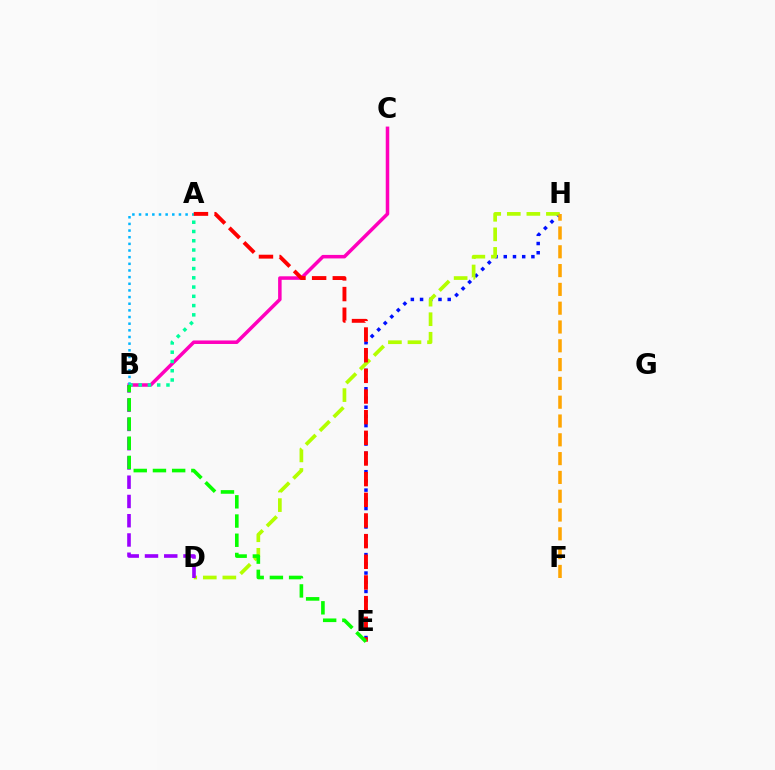{('E', 'H'): [{'color': '#0010ff', 'line_style': 'dotted', 'thickness': 2.5}], ('D', 'H'): [{'color': '#b3ff00', 'line_style': 'dashed', 'thickness': 2.66}], ('F', 'H'): [{'color': '#ffa500', 'line_style': 'dashed', 'thickness': 2.55}], ('B', 'C'): [{'color': '#ff00bd', 'line_style': 'solid', 'thickness': 2.53}], ('B', 'D'): [{'color': '#9b00ff', 'line_style': 'dashed', 'thickness': 2.62}], ('A', 'B'): [{'color': '#00b5ff', 'line_style': 'dotted', 'thickness': 1.81}, {'color': '#00ff9d', 'line_style': 'dotted', 'thickness': 2.52}], ('A', 'E'): [{'color': '#ff0000', 'line_style': 'dashed', 'thickness': 2.81}], ('B', 'E'): [{'color': '#08ff00', 'line_style': 'dashed', 'thickness': 2.61}]}